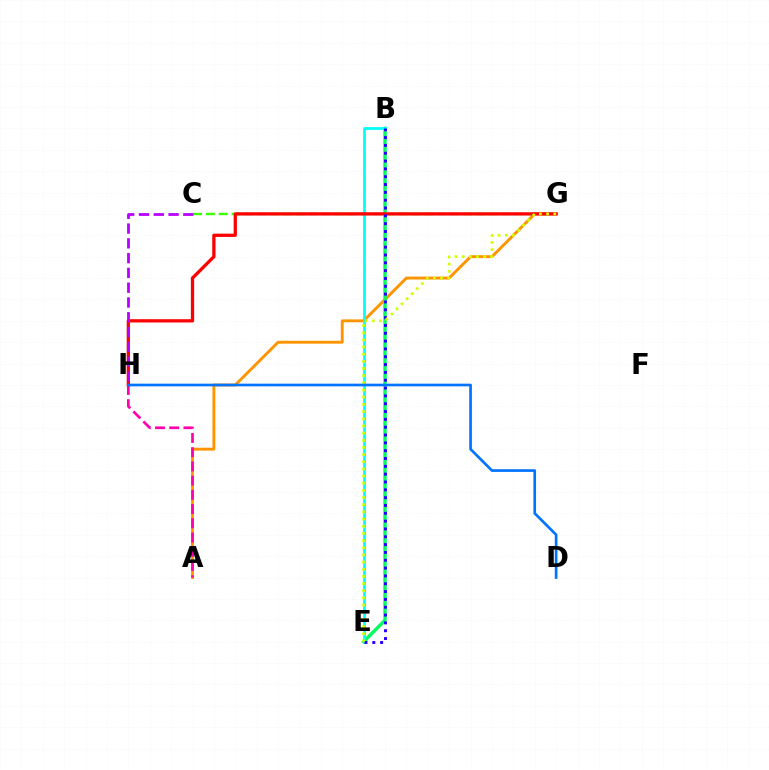{('A', 'G'): [{'color': '#ff9400', 'line_style': 'solid', 'thickness': 2.08}], ('B', 'E'): [{'color': '#00ff5c', 'line_style': 'solid', 'thickness': 2.45}, {'color': '#00fff6', 'line_style': 'solid', 'thickness': 1.97}, {'color': '#2500ff', 'line_style': 'dotted', 'thickness': 2.13}], ('C', 'G'): [{'color': '#3dff00', 'line_style': 'dashed', 'thickness': 1.75}], ('G', 'H'): [{'color': '#ff0000', 'line_style': 'solid', 'thickness': 2.36}], ('A', 'H'): [{'color': '#ff00ac', 'line_style': 'dashed', 'thickness': 1.93}], ('E', 'G'): [{'color': '#d1ff00', 'line_style': 'dotted', 'thickness': 1.95}], ('D', 'H'): [{'color': '#0074ff', 'line_style': 'solid', 'thickness': 1.93}], ('C', 'H'): [{'color': '#b900ff', 'line_style': 'dashed', 'thickness': 2.01}]}